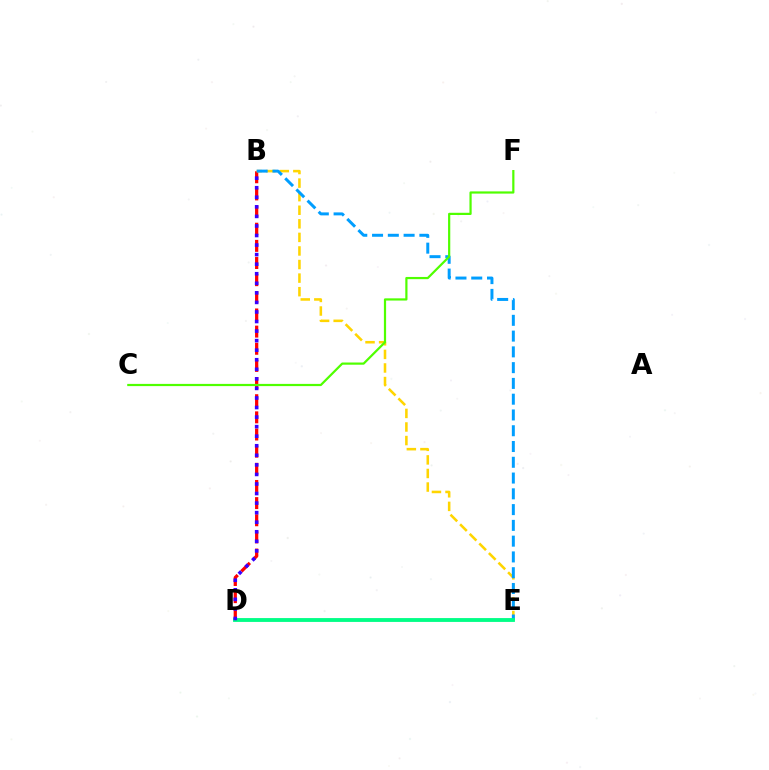{('B', 'D'): [{'color': '#ff0000', 'line_style': 'dashed', 'thickness': 2.33}, {'color': '#3700ff', 'line_style': 'dotted', 'thickness': 2.6}], ('B', 'E'): [{'color': '#ffd500', 'line_style': 'dashed', 'thickness': 1.84}, {'color': '#009eff', 'line_style': 'dashed', 'thickness': 2.14}], ('C', 'F'): [{'color': '#4fff00', 'line_style': 'solid', 'thickness': 1.59}], ('D', 'E'): [{'color': '#ff00ed', 'line_style': 'solid', 'thickness': 1.52}, {'color': '#00ff86', 'line_style': 'solid', 'thickness': 2.76}]}